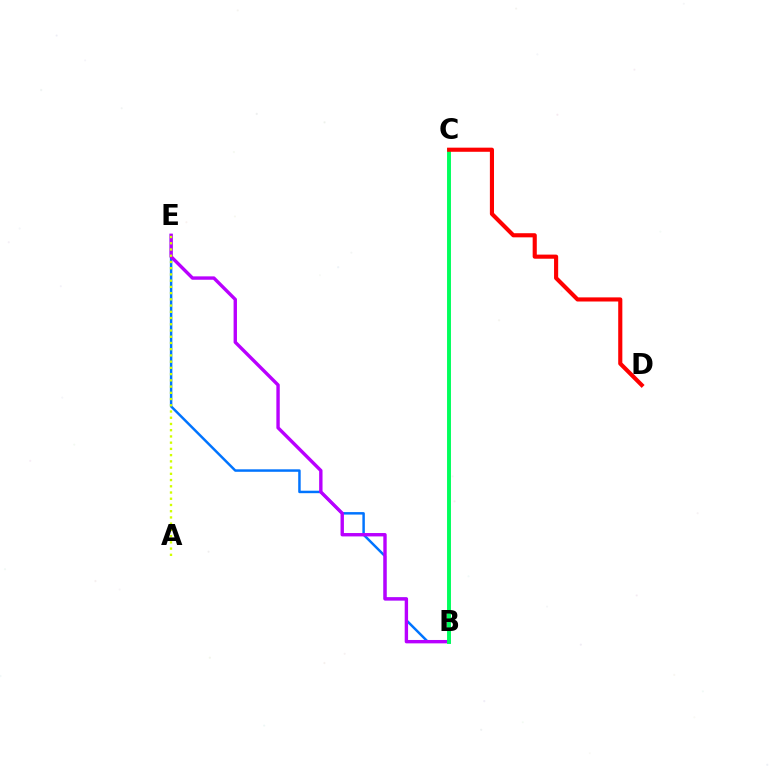{('B', 'E'): [{'color': '#0074ff', 'line_style': 'solid', 'thickness': 1.78}, {'color': '#b900ff', 'line_style': 'solid', 'thickness': 2.44}], ('A', 'E'): [{'color': '#d1ff00', 'line_style': 'dotted', 'thickness': 1.69}], ('B', 'C'): [{'color': '#00ff5c', 'line_style': 'solid', 'thickness': 2.83}], ('C', 'D'): [{'color': '#ff0000', 'line_style': 'solid', 'thickness': 2.97}]}